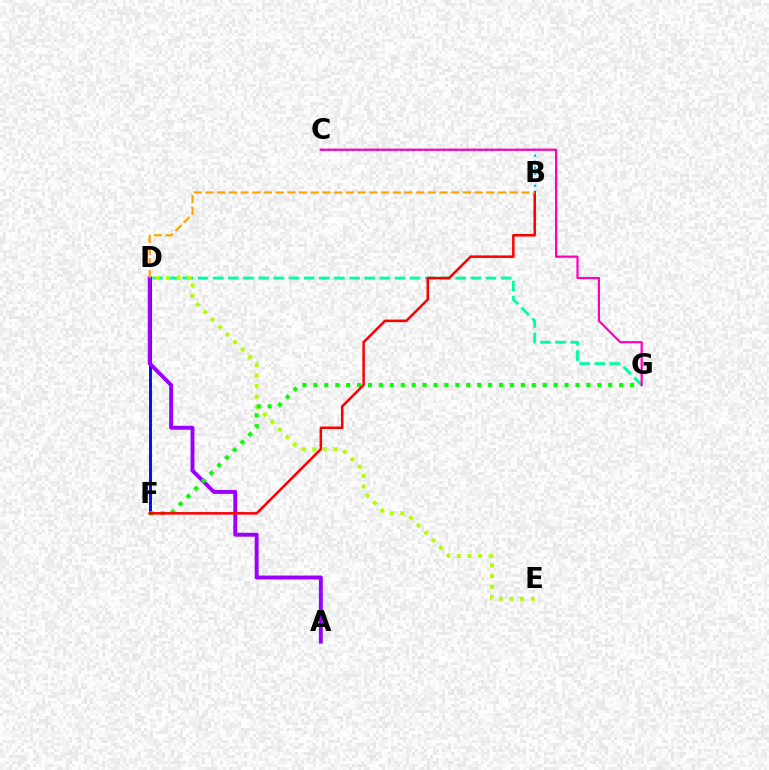{('D', 'G'): [{'color': '#00ff9d', 'line_style': 'dashed', 'thickness': 2.06}], ('D', 'E'): [{'color': '#b3ff00', 'line_style': 'dotted', 'thickness': 2.88}], ('D', 'F'): [{'color': '#0010ff', 'line_style': 'solid', 'thickness': 2.14}], ('B', 'C'): [{'color': '#00b5ff', 'line_style': 'dotted', 'thickness': 1.64}], ('A', 'D'): [{'color': '#9b00ff', 'line_style': 'solid', 'thickness': 2.83}], ('F', 'G'): [{'color': '#08ff00', 'line_style': 'dotted', 'thickness': 2.97}], ('C', 'G'): [{'color': '#ff00bd', 'line_style': 'solid', 'thickness': 1.6}], ('B', 'F'): [{'color': '#ff0000', 'line_style': 'solid', 'thickness': 1.81}], ('B', 'D'): [{'color': '#ffa500', 'line_style': 'dashed', 'thickness': 1.59}]}